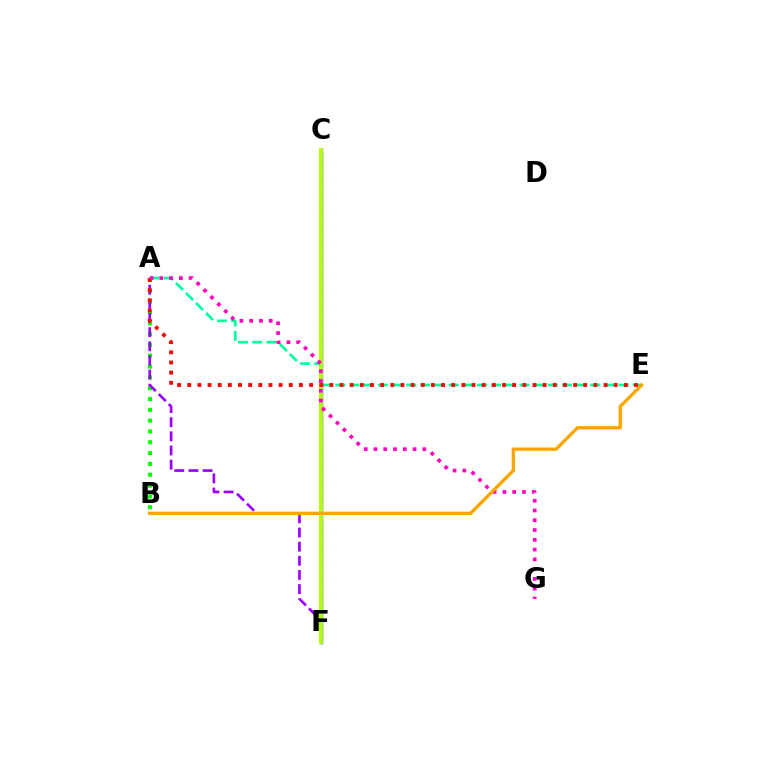{('A', 'E'): [{'color': '#00ff9d', 'line_style': 'dashed', 'thickness': 1.92}, {'color': '#ff0000', 'line_style': 'dotted', 'thickness': 2.76}], ('A', 'B'): [{'color': '#08ff00', 'line_style': 'dotted', 'thickness': 2.94}], ('C', 'F'): [{'color': '#00b5ff', 'line_style': 'dashed', 'thickness': 2.19}, {'color': '#0010ff', 'line_style': 'solid', 'thickness': 2.38}, {'color': '#b3ff00', 'line_style': 'solid', 'thickness': 2.8}], ('A', 'F'): [{'color': '#9b00ff', 'line_style': 'dashed', 'thickness': 1.92}], ('A', 'G'): [{'color': '#ff00bd', 'line_style': 'dotted', 'thickness': 2.66}], ('B', 'E'): [{'color': '#ffa500', 'line_style': 'solid', 'thickness': 2.41}]}